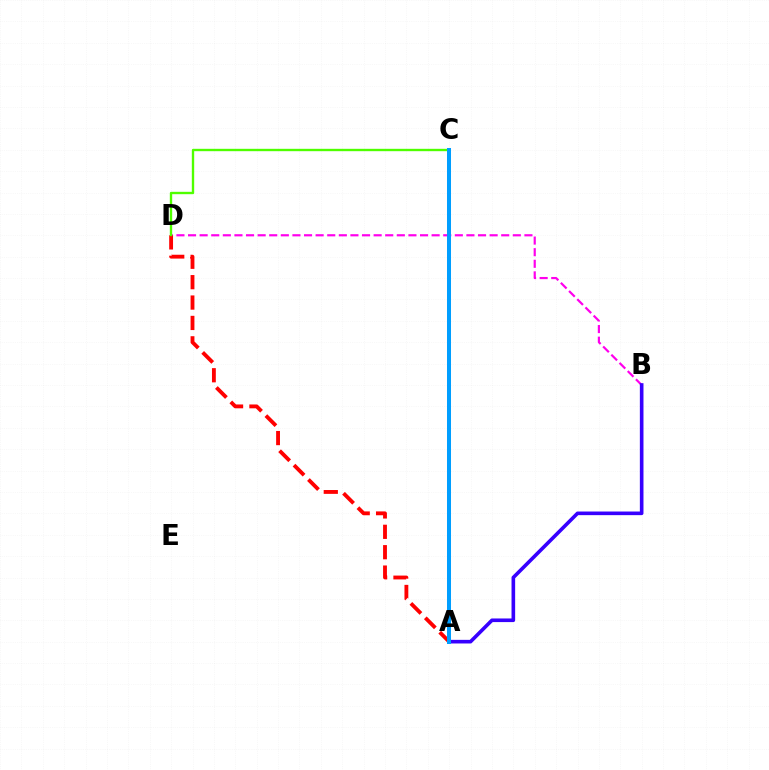{('B', 'D'): [{'color': '#ff00ed', 'line_style': 'dashed', 'thickness': 1.58}], ('A', 'C'): [{'color': '#ffd500', 'line_style': 'dotted', 'thickness': 2.12}, {'color': '#00ff86', 'line_style': 'dotted', 'thickness': 1.63}, {'color': '#009eff', 'line_style': 'solid', 'thickness': 2.88}], ('A', 'D'): [{'color': '#ff0000', 'line_style': 'dashed', 'thickness': 2.77}], ('A', 'B'): [{'color': '#3700ff', 'line_style': 'solid', 'thickness': 2.61}], ('C', 'D'): [{'color': '#4fff00', 'line_style': 'solid', 'thickness': 1.7}]}